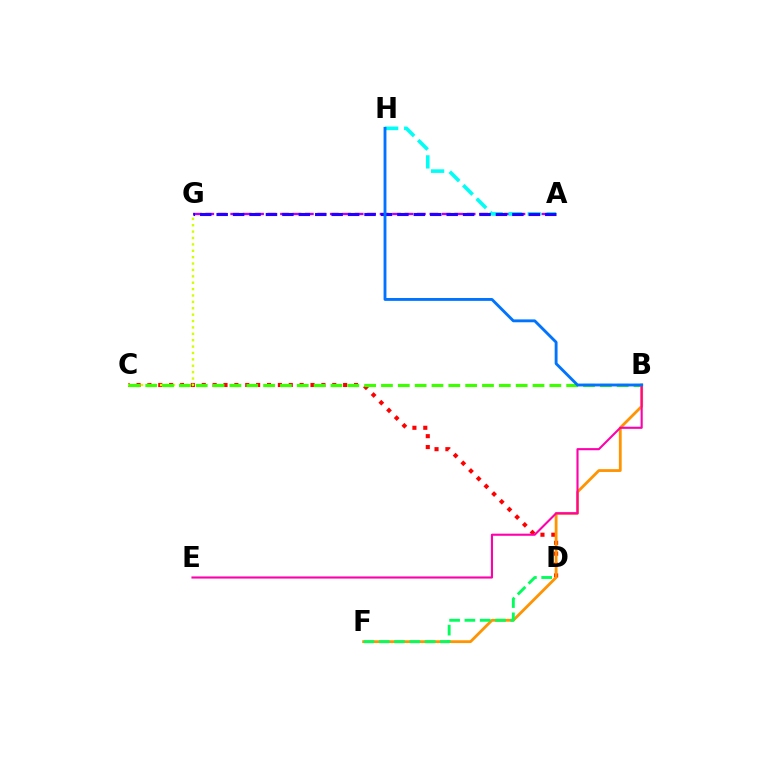{('C', 'D'): [{'color': '#ff0000', 'line_style': 'dotted', 'thickness': 2.95}], ('C', 'G'): [{'color': '#d1ff00', 'line_style': 'dotted', 'thickness': 1.74}], ('B', 'C'): [{'color': '#3dff00', 'line_style': 'dashed', 'thickness': 2.29}], ('A', 'G'): [{'color': '#b900ff', 'line_style': 'dashed', 'thickness': 1.69}, {'color': '#2500ff', 'line_style': 'dashed', 'thickness': 2.23}], ('A', 'H'): [{'color': '#00fff6', 'line_style': 'dashed', 'thickness': 2.59}], ('B', 'F'): [{'color': '#ff9400', 'line_style': 'solid', 'thickness': 2.02}], ('B', 'E'): [{'color': '#ff00ac', 'line_style': 'solid', 'thickness': 1.52}], ('D', 'F'): [{'color': '#00ff5c', 'line_style': 'dashed', 'thickness': 2.08}], ('B', 'H'): [{'color': '#0074ff', 'line_style': 'solid', 'thickness': 2.07}]}